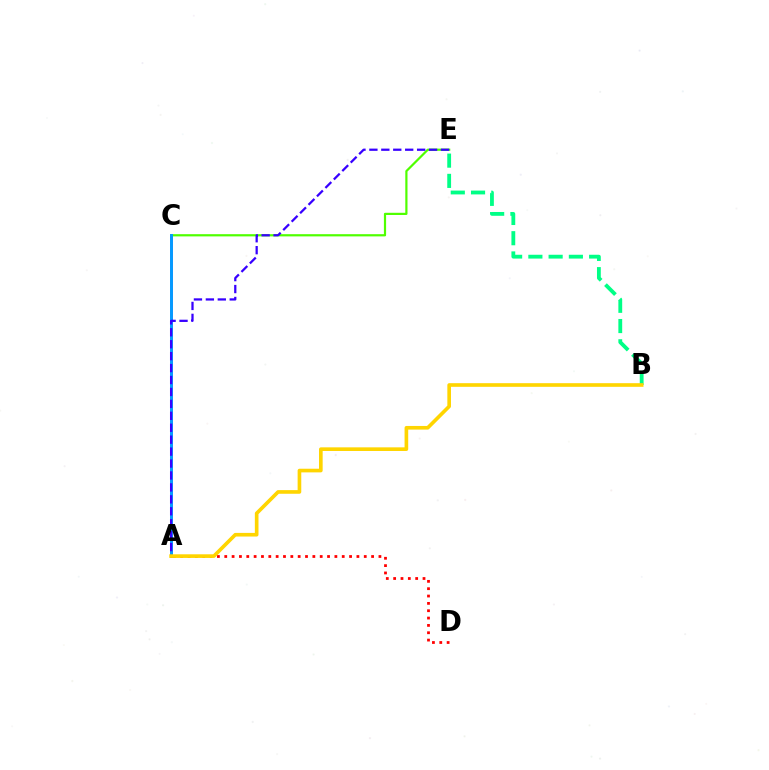{('A', 'C'): [{'color': '#ff00ed', 'line_style': 'solid', 'thickness': 2.03}, {'color': '#009eff', 'line_style': 'solid', 'thickness': 2.09}], ('C', 'E'): [{'color': '#4fff00', 'line_style': 'solid', 'thickness': 1.59}], ('A', 'D'): [{'color': '#ff0000', 'line_style': 'dotted', 'thickness': 1.99}], ('B', 'E'): [{'color': '#00ff86', 'line_style': 'dashed', 'thickness': 2.75}], ('A', 'E'): [{'color': '#3700ff', 'line_style': 'dashed', 'thickness': 1.62}], ('A', 'B'): [{'color': '#ffd500', 'line_style': 'solid', 'thickness': 2.62}]}